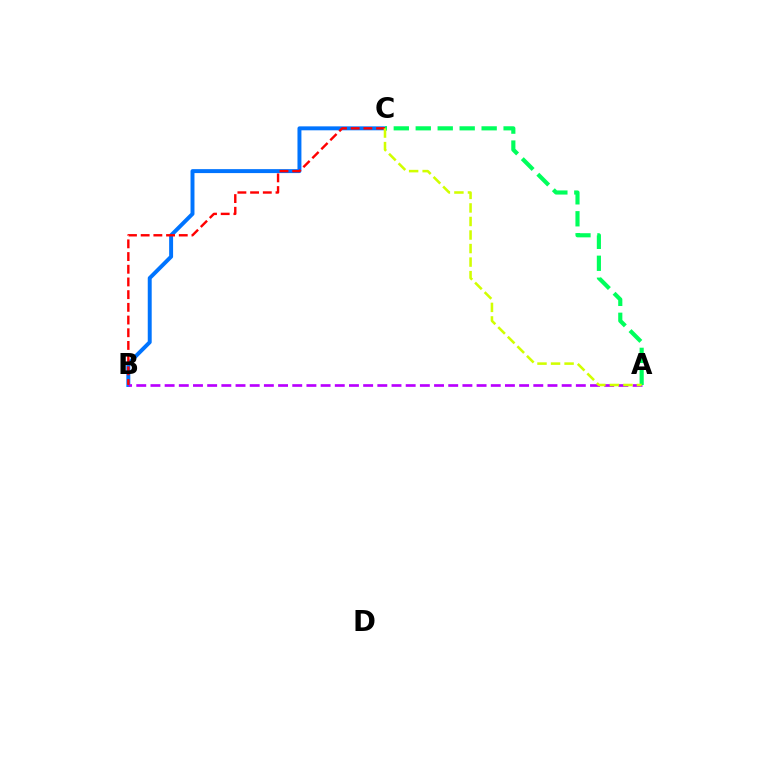{('B', 'C'): [{'color': '#0074ff', 'line_style': 'solid', 'thickness': 2.84}, {'color': '#ff0000', 'line_style': 'dashed', 'thickness': 1.73}], ('A', 'B'): [{'color': '#b900ff', 'line_style': 'dashed', 'thickness': 1.93}], ('A', 'C'): [{'color': '#00ff5c', 'line_style': 'dashed', 'thickness': 2.98}, {'color': '#d1ff00', 'line_style': 'dashed', 'thickness': 1.84}]}